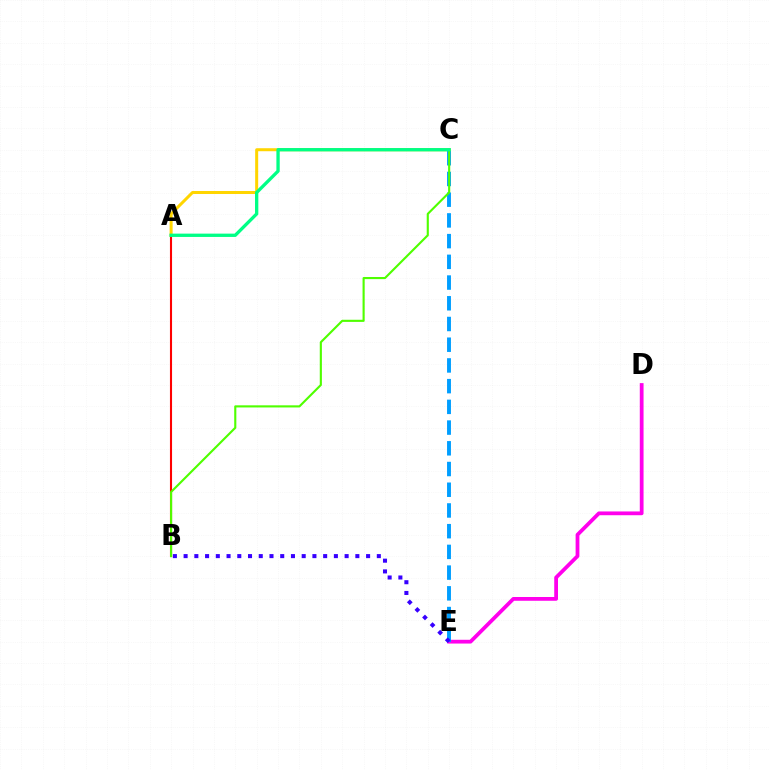{('D', 'E'): [{'color': '#ff00ed', 'line_style': 'solid', 'thickness': 2.71}], ('A', 'B'): [{'color': '#ff0000', 'line_style': 'solid', 'thickness': 1.52}], ('A', 'C'): [{'color': '#ffd500', 'line_style': 'solid', 'thickness': 2.17}, {'color': '#00ff86', 'line_style': 'solid', 'thickness': 2.39}], ('C', 'E'): [{'color': '#009eff', 'line_style': 'dashed', 'thickness': 2.81}], ('B', 'E'): [{'color': '#3700ff', 'line_style': 'dotted', 'thickness': 2.92}], ('B', 'C'): [{'color': '#4fff00', 'line_style': 'solid', 'thickness': 1.53}]}